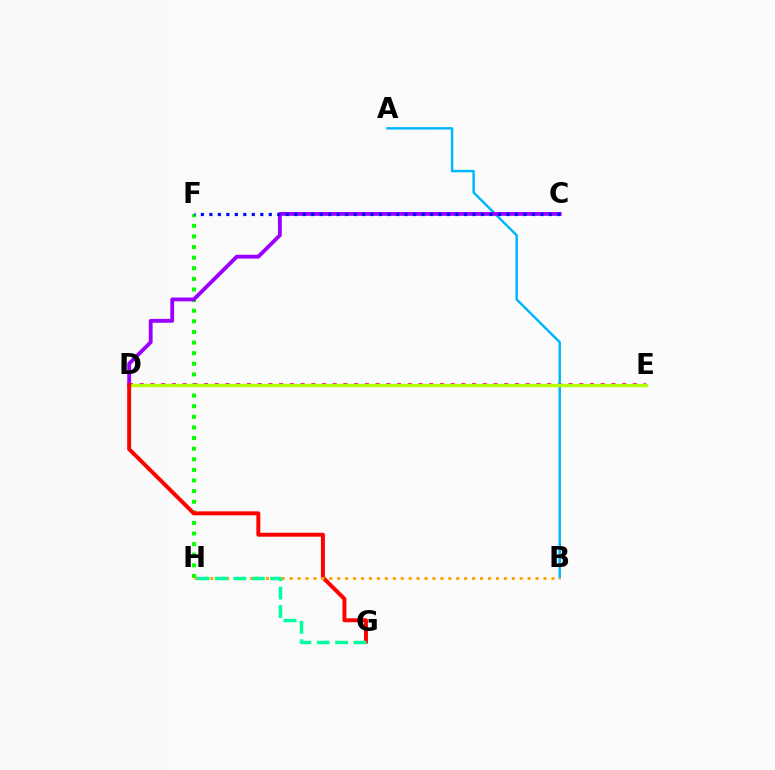{('F', 'H'): [{'color': '#08ff00', 'line_style': 'dotted', 'thickness': 2.88}], ('D', 'E'): [{'color': '#ff00bd', 'line_style': 'dotted', 'thickness': 2.91}, {'color': '#b3ff00', 'line_style': 'solid', 'thickness': 2.45}], ('A', 'B'): [{'color': '#00b5ff', 'line_style': 'solid', 'thickness': 1.76}], ('C', 'D'): [{'color': '#9b00ff', 'line_style': 'solid', 'thickness': 2.77}], ('D', 'G'): [{'color': '#ff0000', 'line_style': 'solid', 'thickness': 2.84}], ('B', 'H'): [{'color': '#ffa500', 'line_style': 'dotted', 'thickness': 2.16}], ('G', 'H'): [{'color': '#00ff9d', 'line_style': 'dashed', 'thickness': 2.5}], ('C', 'F'): [{'color': '#0010ff', 'line_style': 'dotted', 'thickness': 2.31}]}